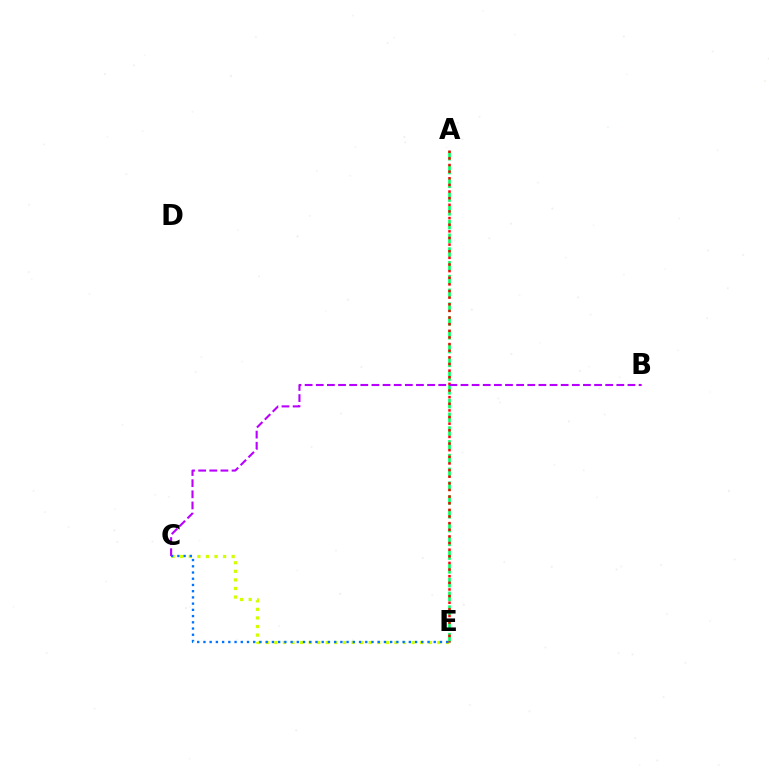{('C', 'E'): [{'color': '#d1ff00', 'line_style': 'dotted', 'thickness': 2.33}, {'color': '#0074ff', 'line_style': 'dotted', 'thickness': 1.69}], ('A', 'E'): [{'color': '#00ff5c', 'line_style': 'dashed', 'thickness': 1.87}, {'color': '#ff0000', 'line_style': 'dotted', 'thickness': 1.8}], ('B', 'C'): [{'color': '#b900ff', 'line_style': 'dashed', 'thickness': 1.51}]}